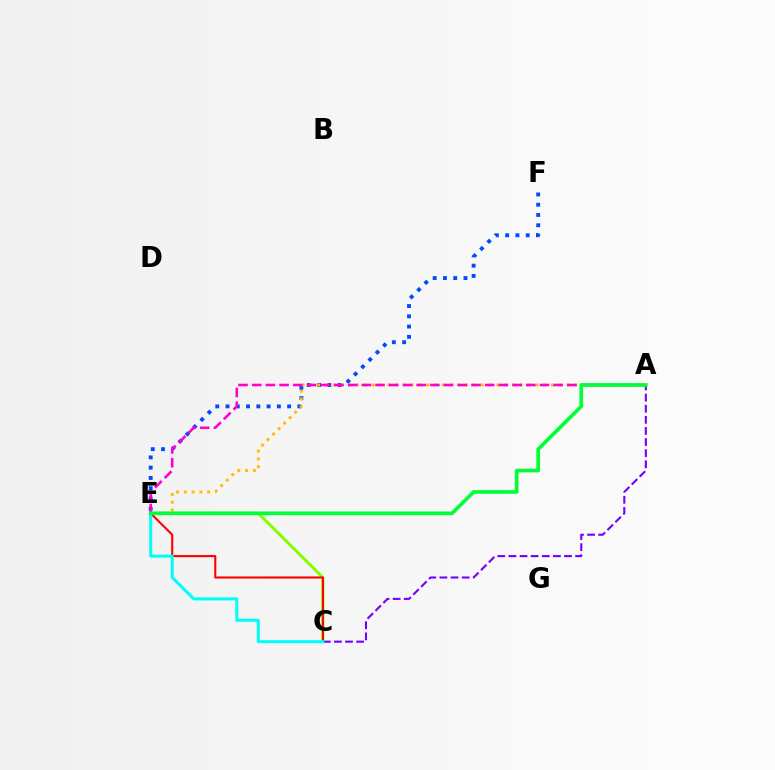{('C', 'E'): [{'color': '#84ff00', 'line_style': 'solid', 'thickness': 2.18}, {'color': '#ff0000', 'line_style': 'solid', 'thickness': 1.52}, {'color': '#00fff6', 'line_style': 'solid', 'thickness': 2.19}], ('E', 'F'): [{'color': '#004bff', 'line_style': 'dotted', 'thickness': 2.79}], ('A', 'E'): [{'color': '#ffbd00', 'line_style': 'dotted', 'thickness': 2.12}, {'color': '#ff00cf', 'line_style': 'dashed', 'thickness': 1.86}, {'color': '#00ff39', 'line_style': 'solid', 'thickness': 2.65}], ('A', 'C'): [{'color': '#7200ff', 'line_style': 'dashed', 'thickness': 1.51}]}